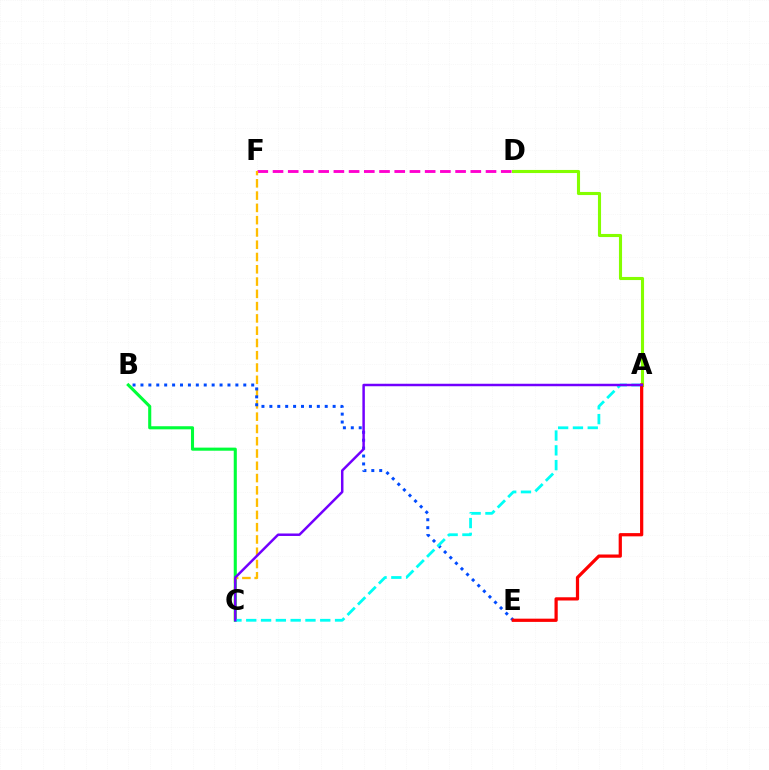{('A', 'D'): [{'color': '#84ff00', 'line_style': 'solid', 'thickness': 2.24}], ('B', 'C'): [{'color': '#00ff39', 'line_style': 'solid', 'thickness': 2.22}], ('D', 'F'): [{'color': '#ff00cf', 'line_style': 'dashed', 'thickness': 2.07}], ('C', 'F'): [{'color': '#ffbd00', 'line_style': 'dashed', 'thickness': 1.67}], ('B', 'E'): [{'color': '#004bff', 'line_style': 'dotted', 'thickness': 2.15}], ('A', 'C'): [{'color': '#00fff6', 'line_style': 'dashed', 'thickness': 2.01}, {'color': '#7200ff', 'line_style': 'solid', 'thickness': 1.79}], ('A', 'E'): [{'color': '#ff0000', 'line_style': 'solid', 'thickness': 2.33}]}